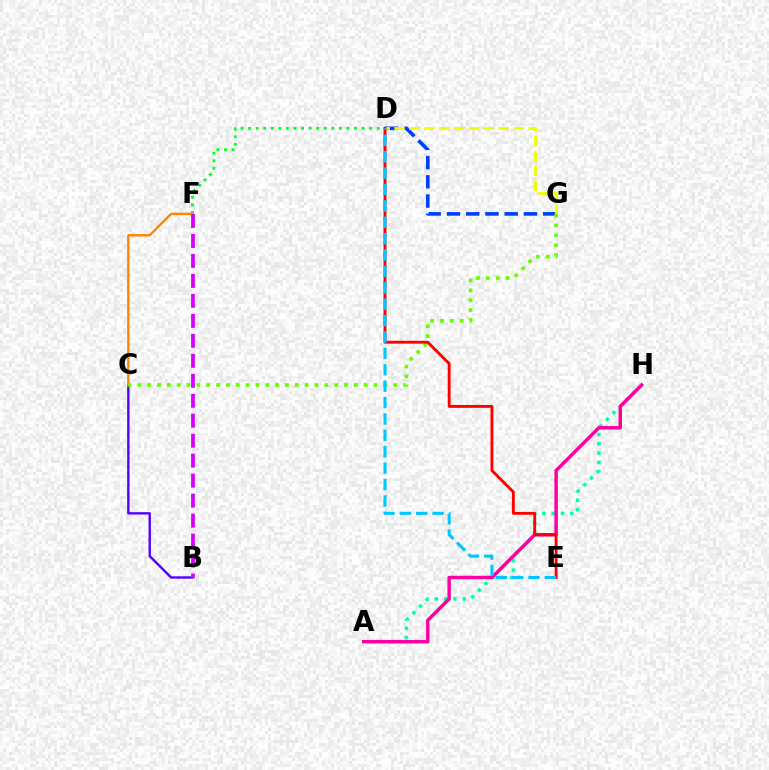{('D', 'G'): [{'color': '#003fff', 'line_style': 'dashed', 'thickness': 2.62}, {'color': '#eeff00', 'line_style': 'dashed', 'thickness': 2.02}], ('B', 'C'): [{'color': '#4f00ff', 'line_style': 'solid', 'thickness': 1.7}], ('D', 'F'): [{'color': '#00ff27', 'line_style': 'dotted', 'thickness': 2.06}], ('A', 'H'): [{'color': '#00ffaf', 'line_style': 'dotted', 'thickness': 2.54}, {'color': '#ff00a0', 'line_style': 'solid', 'thickness': 2.48}], ('C', 'F'): [{'color': '#ff8800', 'line_style': 'solid', 'thickness': 1.75}], ('C', 'G'): [{'color': '#66ff00', 'line_style': 'dotted', 'thickness': 2.67}], ('D', 'E'): [{'color': '#ff0000', 'line_style': 'solid', 'thickness': 2.08}, {'color': '#00c7ff', 'line_style': 'dashed', 'thickness': 2.23}], ('B', 'F'): [{'color': '#d600ff', 'line_style': 'dashed', 'thickness': 2.71}]}